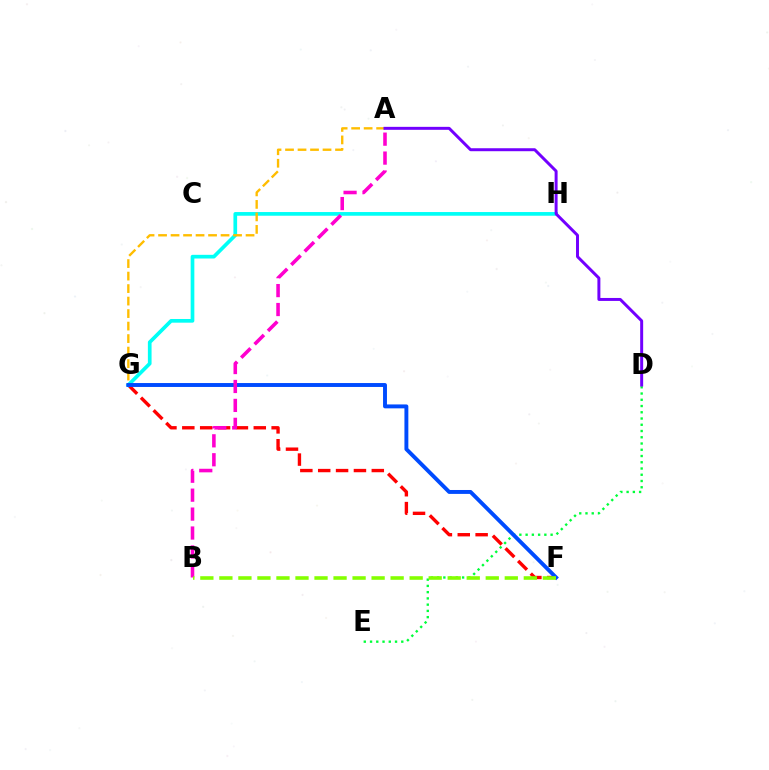{('F', 'G'): [{'color': '#ff0000', 'line_style': 'dashed', 'thickness': 2.43}, {'color': '#004bff', 'line_style': 'solid', 'thickness': 2.82}], ('G', 'H'): [{'color': '#00fff6', 'line_style': 'solid', 'thickness': 2.65}], ('A', 'G'): [{'color': '#ffbd00', 'line_style': 'dashed', 'thickness': 1.7}], ('D', 'E'): [{'color': '#00ff39', 'line_style': 'dotted', 'thickness': 1.7}], ('A', 'B'): [{'color': '#ff00cf', 'line_style': 'dashed', 'thickness': 2.57}], ('A', 'D'): [{'color': '#7200ff', 'line_style': 'solid', 'thickness': 2.14}], ('B', 'F'): [{'color': '#84ff00', 'line_style': 'dashed', 'thickness': 2.58}]}